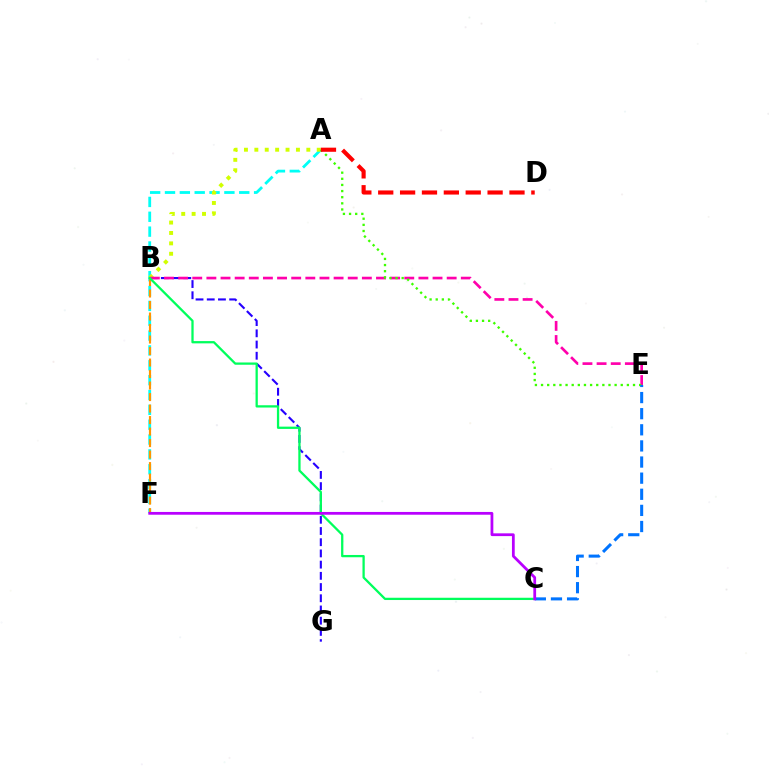{('B', 'G'): [{'color': '#2500ff', 'line_style': 'dashed', 'thickness': 1.52}], ('A', 'F'): [{'color': '#00fff6', 'line_style': 'dashed', 'thickness': 2.02}], ('A', 'B'): [{'color': '#d1ff00', 'line_style': 'dotted', 'thickness': 2.82}], ('B', 'E'): [{'color': '#ff00ac', 'line_style': 'dashed', 'thickness': 1.92}], ('A', 'E'): [{'color': '#3dff00', 'line_style': 'dotted', 'thickness': 1.67}], ('C', 'E'): [{'color': '#0074ff', 'line_style': 'dashed', 'thickness': 2.19}], ('B', 'F'): [{'color': '#ff9400', 'line_style': 'dashed', 'thickness': 1.56}], ('B', 'C'): [{'color': '#00ff5c', 'line_style': 'solid', 'thickness': 1.64}], ('C', 'F'): [{'color': '#b900ff', 'line_style': 'solid', 'thickness': 1.99}], ('A', 'D'): [{'color': '#ff0000', 'line_style': 'dashed', 'thickness': 2.97}]}